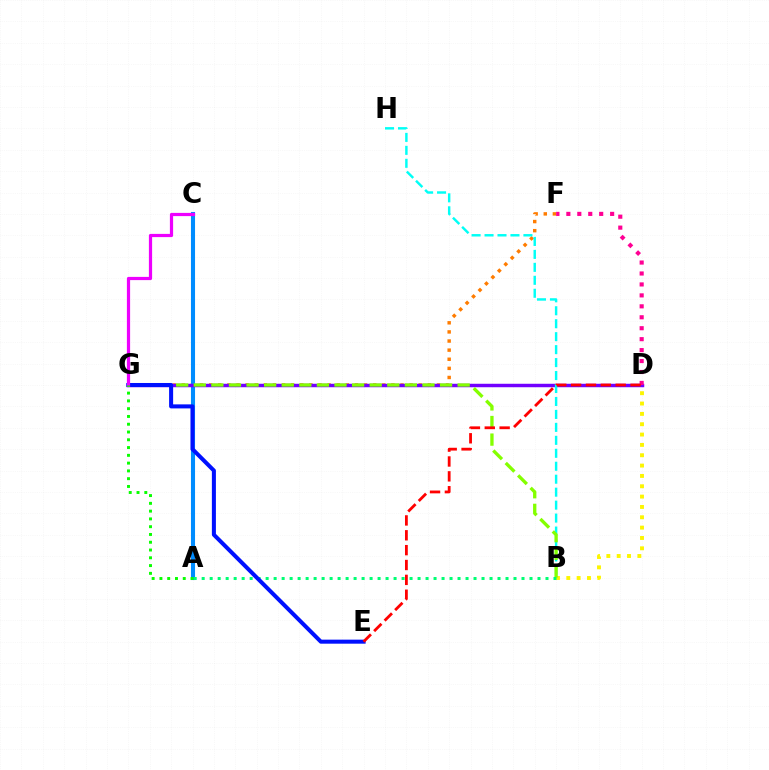{('B', 'D'): [{'color': '#fcf500', 'line_style': 'dotted', 'thickness': 2.81}], ('F', 'G'): [{'color': '#ff7c00', 'line_style': 'dotted', 'thickness': 2.48}], ('A', 'C'): [{'color': '#008cff', 'line_style': 'solid', 'thickness': 2.94}], ('D', 'G'): [{'color': '#7200ff', 'line_style': 'solid', 'thickness': 2.49}], ('D', 'F'): [{'color': '#ff0094', 'line_style': 'dotted', 'thickness': 2.97}], ('B', 'H'): [{'color': '#00fff6', 'line_style': 'dashed', 'thickness': 1.76}], ('B', 'G'): [{'color': '#84ff00', 'line_style': 'dashed', 'thickness': 2.39}], ('A', 'B'): [{'color': '#00ff74', 'line_style': 'dotted', 'thickness': 2.17}], ('E', 'G'): [{'color': '#0010ff', 'line_style': 'solid', 'thickness': 2.9}], ('C', 'G'): [{'color': '#ee00ff', 'line_style': 'solid', 'thickness': 2.32}], ('D', 'E'): [{'color': '#ff0000', 'line_style': 'dashed', 'thickness': 2.02}], ('A', 'G'): [{'color': '#08ff00', 'line_style': 'dotted', 'thickness': 2.11}]}